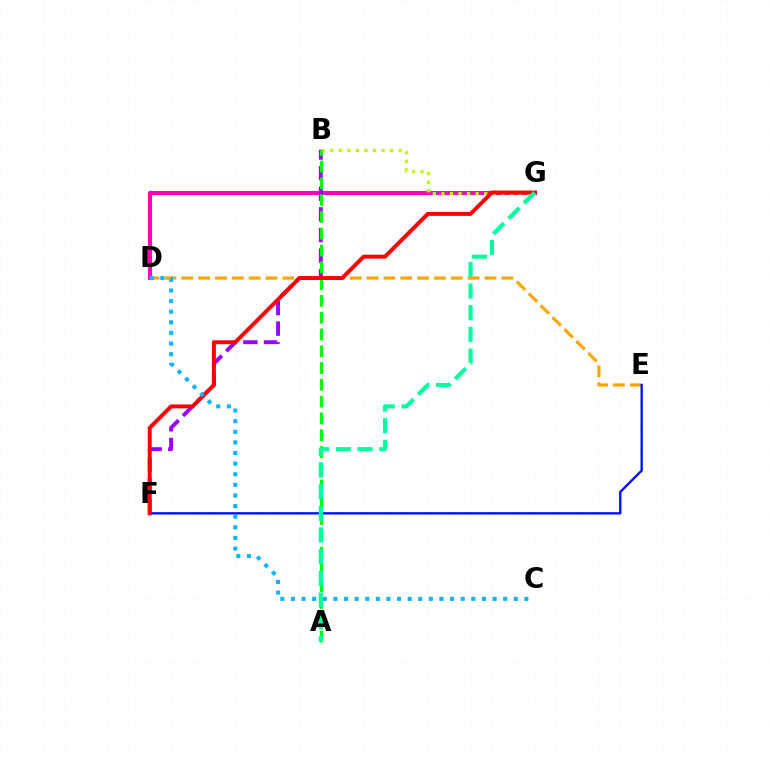{('D', 'G'): [{'color': '#ff00bd', 'line_style': 'solid', 'thickness': 2.94}], ('D', 'E'): [{'color': '#ffa500', 'line_style': 'dashed', 'thickness': 2.29}], ('B', 'F'): [{'color': '#9b00ff', 'line_style': 'dashed', 'thickness': 2.8}], ('B', 'G'): [{'color': '#b3ff00', 'line_style': 'dotted', 'thickness': 2.33}], ('A', 'B'): [{'color': '#08ff00', 'line_style': 'dashed', 'thickness': 2.28}], ('E', 'F'): [{'color': '#0010ff', 'line_style': 'solid', 'thickness': 1.7}], ('F', 'G'): [{'color': '#ff0000', 'line_style': 'solid', 'thickness': 2.84}], ('C', 'D'): [{'color': '#00b5ff', 'line_style': 'dotted', 'thickness': 2.88}], ('A', 'G'): [{'color': '#00ff9d', 'line_style': 'dashed', 'thickness': 2.95}]}